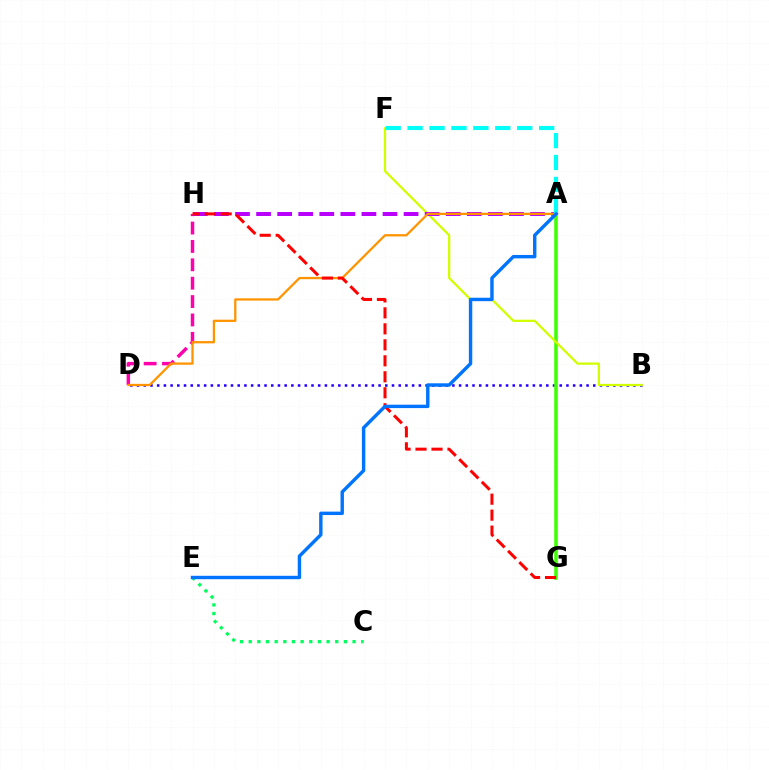{('B', 'D'): [{'color': '#2500ff', 'line_style': 'dotted', 'thickness': 1.82}], ('D', 'H'): [{'color': '#ff00ac', 'line_style': 'dashed', 'thickness': 2.5}], ('A', 'G'): [{'color': '#3dff00', 'line_style': 'solid', 'thickness': 2.55}], ('C', 'E'): [{'color': '#00ff5c', 'line_style': 'dotted', 'thickness': 2.35}], ('B', 'F'): [{'color': '#d1ff00', 'line_style': 'solid', 'thickness': 1.63}], ('A', 'H'): [{'color': '#b900ff', 'line_style': 'dashed', 'thickness': 2.86}], ('A', 'D'): [{'color': '#ff9400', 'line_style': 'solid', 'thickness': 1.64}], ('G', 'H'): [{'color': '#ff0000', 'line_style': 'dashed', 'thickness': 2.17}], ('A', 'F'): [{'color': '#00fff6', 'line_style': 'dashed', 'thickness': 2.98}], ('A', 'E'): [{'color': '#0074ff', 'line_style': 'solid', 'thickness': 2.46}]}